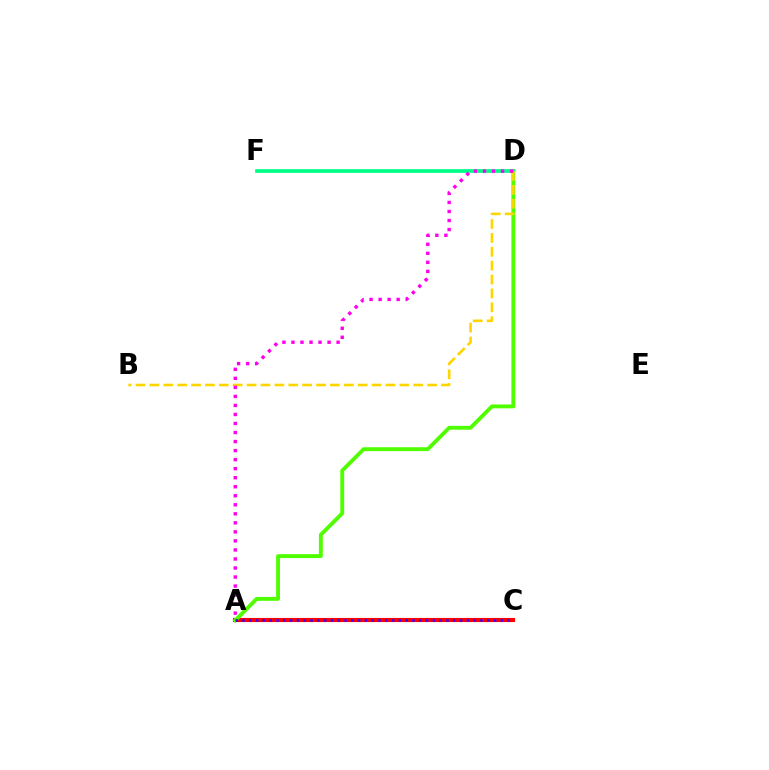{('A', 'C'): [{'color': '#009eff', 'line_style': 'dashed', 'thickness': 2.87}, {'color': '#ff0000', 'line_style': 'solid', 'thickness': 2.98}, {'color': '#3700ff', 'line_style': 'dotted', 'thickness': 1.85}], ('A', 'D'): [{'color': '#4fff00', 'line_style': 'solid', 'thickness': 2.79}, {'color': '#ff00ed', 'line_style': 'dotted', 'thickness': 2.45}], ('D', 'F'): [{'color': '#00ff86', 'line_style': 'solid', 'thickness': 2.68}], ('B', 'D'): [{'color': '#ffd500', 'line_style': 'dashed', 'thickness': 1.89}]}